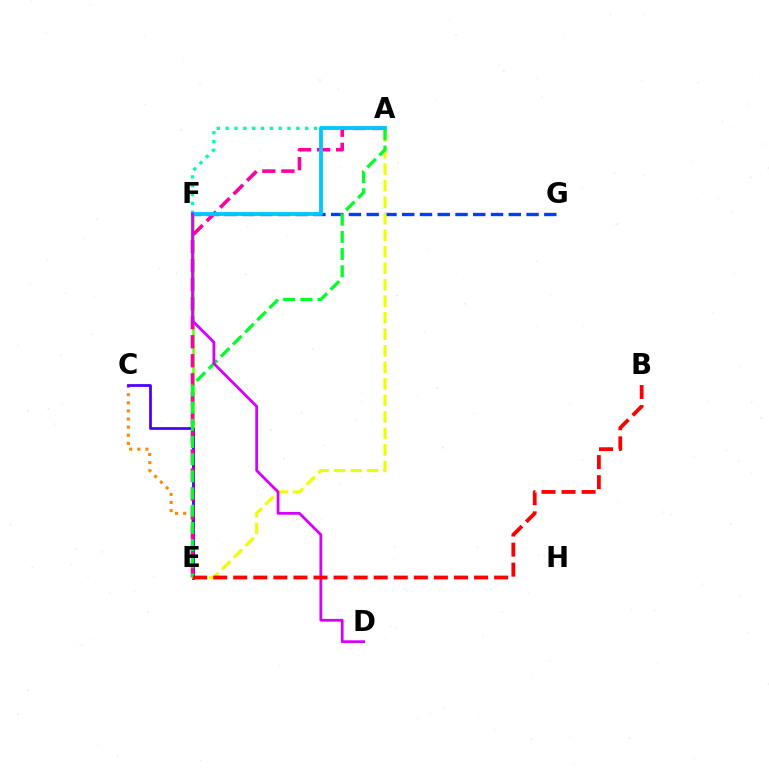{('E', 'F'): [{'color': '#66ff00', 'line_style': 'solid', 'thickness': 1.82}], ('F', 'G'): [{'color': '#003fff', 'line_style': 'dashed', 'thickness': 2.41}], ('C', 'E'): [{'color': '#ff8800', 'line_style': 'dotted', 'thickness': 2.21}, {'color': '#4f00ff', 'line_style': 'solid', 'thickness': 2.01}], ('A', 'E'): [{'color': '#eeff00', 'line_style': 'dashed', 'thickness': 2.24}, {'color': '#ff00a0', 'line_style': 'dashed', 'thickness': 2.59}, {'color': '#00ff27', 'line_style': 'dashed', 'thickness': 2.33}], ('A', 'F'): [{'color': '#00ffaf', 'line_style': 'dotted', 'thickness': 2.4}, {'color': '#00c7ff', 'line_style': 'solid', 'thickness': 2.74}], ('D', 'F'): [{'color': '#d600ff', 'line_style': 'solid', 'thickness': 2.0}], ('B', 'E'): [{'color': '#ff0000', 'line_style': 'dashed', 'thickness': 2.73}]}